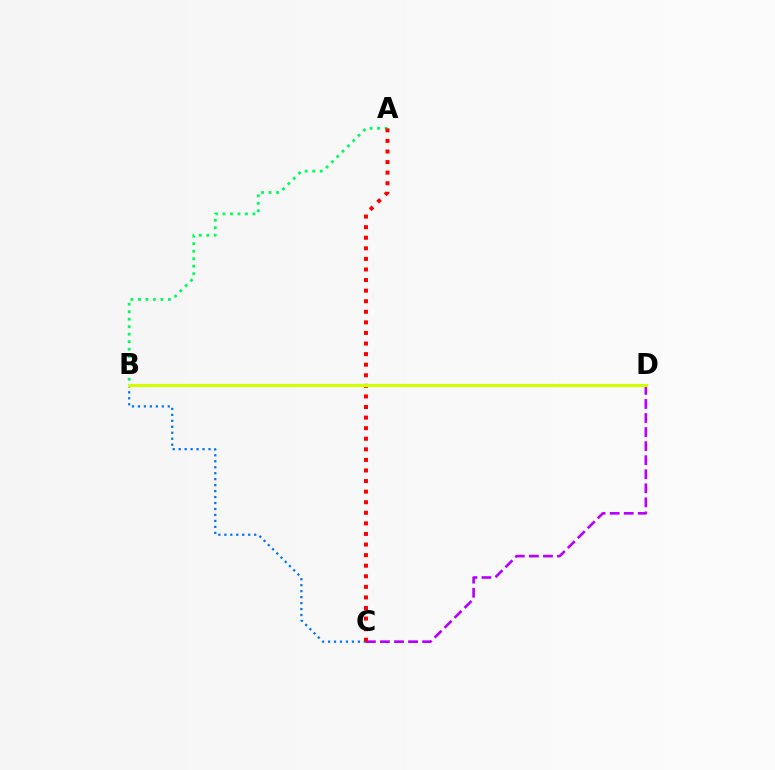{('A', 'B'): [{'color': '#00ff5c', 'line_style': 'dotted', 'thickness': 2.04}], ('C', 'D'): [{'color': '#b900ff', 'line_style': 'dashed', 'thickness': 1.91}], ('B', 'C'): [{'color': '#0074ff', 'line_style': 'dotted', 'thickness': 1.62}], ('A', 'C'): [{'color': '#ff0000', 'line_style': 'dotted', 'thickness': 2.87}], ('B', 'D'): [{'color': '#d1ff00', 'line_style': 'solid', 'thickness': 2.26}]}